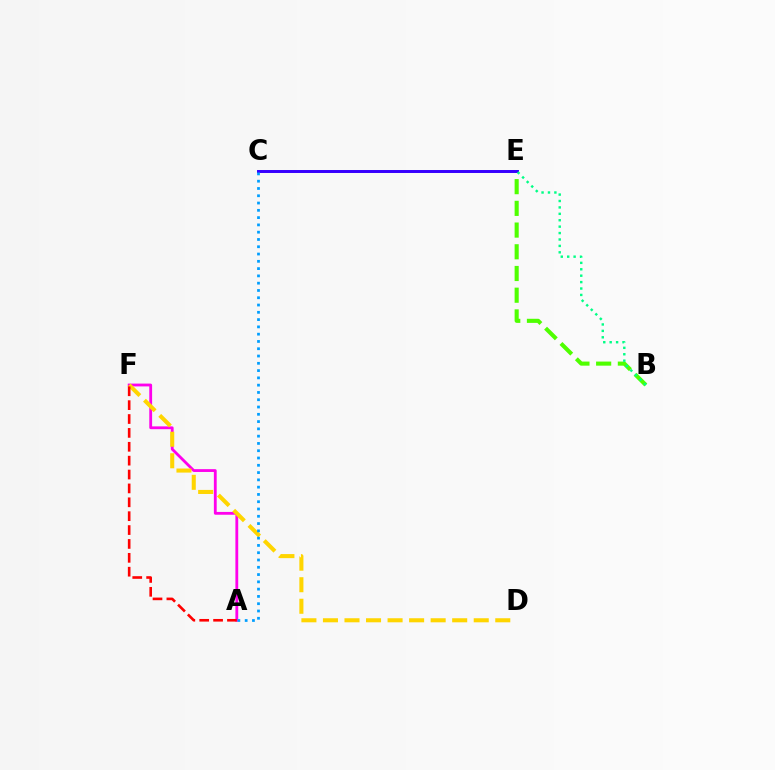{('B', 'E'): [{'color': '#4fff00', 'line_style': 'dashed', 'thickness': 2.95}, {'color': '#00ff86', 'line_style': 'dotted', 'thickness': 1.74}], ('C', 'E'): [{'color': '#3700ff', 'line_style': 'solid', 'thickness': 2.13}], ('A', 'F'): [{'color': '#ff00ed', 'line_style': 'solid', 'thickness': 2.03}, {'color': '#ff0000', 'line_style': 'dashed', 'thickness': 1.89}], ('D', 'F'): [{'color': '#ffd500', 'line_style': 'dashed', 'thickness': 2.93}], ('A', 'C'): [{'color': '#009eff', 'line_style': 'dotted', 'thickness': 1.98}]}